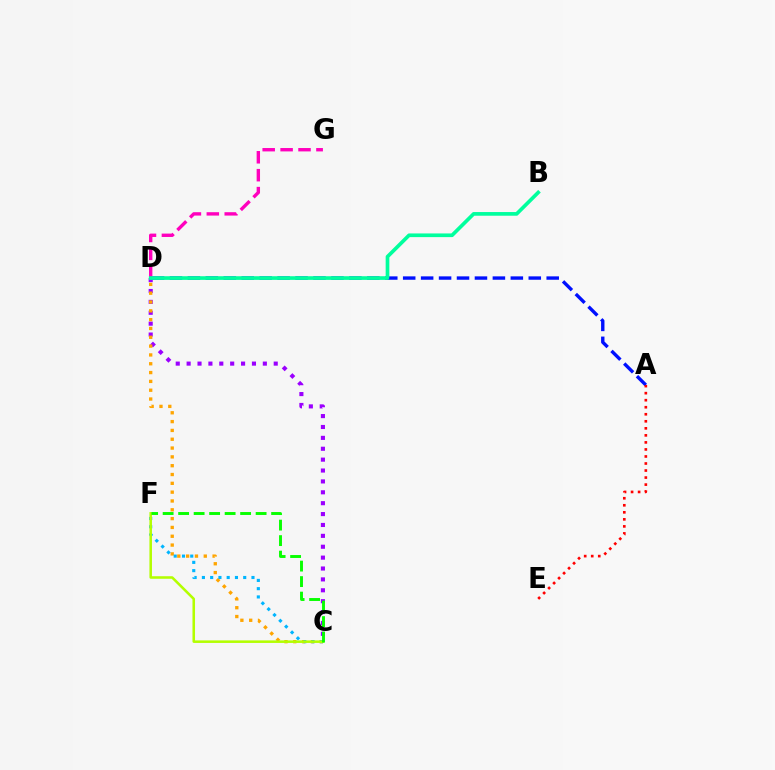{('C', 'D'): [{'color': '#9b00ff', 'line_style': 'dotted', 'thickness': 2.96}, {'color': '#ffa500', 'line_style': 'dotted', 'thickness': 2.4}], ('A', 'D'): [{'color': '#0010ff', 'line_style': 'dashed', 'thickness': 2.44}], ('C', 'F'): [{'color': '#00b5ff', 'line_style': 'dotted', 'thickness': 2.24}, {'color': '#b3ff00', 'line_style': 'solid', 'thickness': 1.84}, {'color': '#08ff00', 'line_style': 'dashed', 'thickness': 2.11}], ('D', 'G'): [{'color': '#ff00bd', 'line_style': 'dashed', 'thickness': 2.43}], ('B', 'D'): [{'color': '#00ff9d', 'line_style': 'solid', 'thickness': 2.64}], ('A', 'E'): [{'color': '#ff0000', 'line_style': 'dotted', 'thickness': 1.91}]}